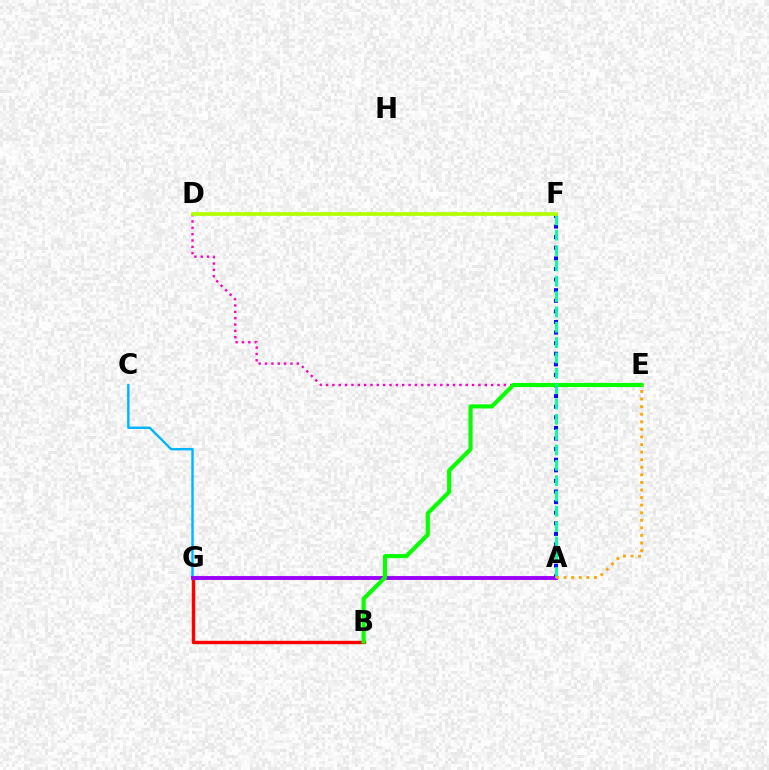{('C', 'G'): [{'color': '#00b5ff', 'line_style': 'solid', 'thickness': 1.73}], ('D', 'E'): [{'color': '#ff00bd', 'line_style': 'dotted', 'thickness': 1.73}], ('A', 'F'): [{'color': '#0010ff', 'line_style': 'dotted', 'thickness': 2.88}, {'color': '#00ff9d', 'line_style': 'dashed', 'thickness': 2.08}], ('B', 'G'): [{'color': '#ff0000', 'line_style': 'solid', 'thickness': 2.45}], ('A', 'G'): [{'color': '#9b00ff', 'line_style': 'solid', 'thickness': 2.79}], ('B', 'E'): [{'color': '#08ff00', 'line_style': 'solid', 'thickness': 2.98}], ('D', 'F'): [{'color': '#b3ff00', 'line_style': 'solid', 'thickness': 2.69}], ('A', 'E'): [{'color': '#ffa500', 'line_style': 'dotted', 'thickness': 2.06}]}